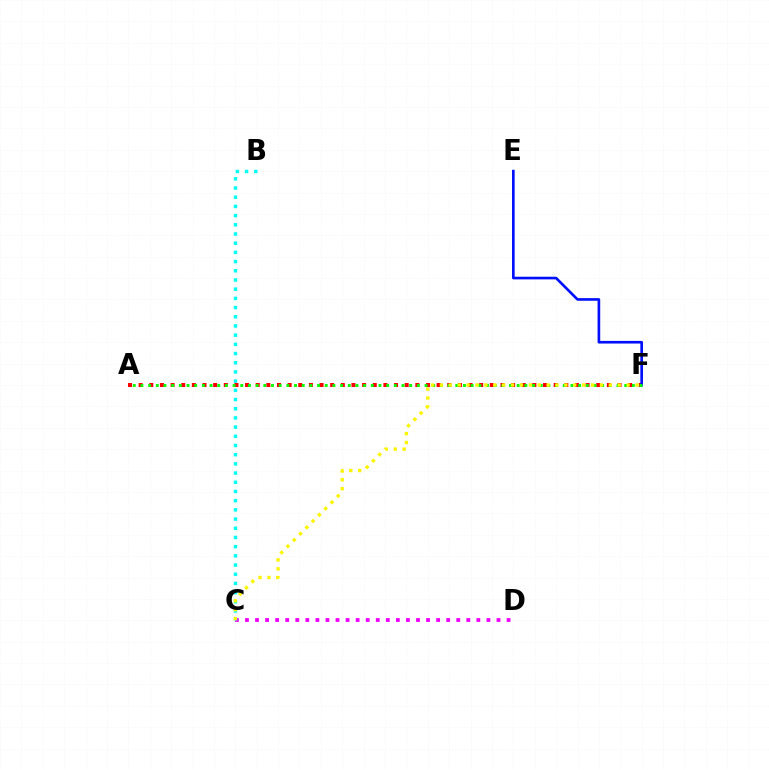{('A', 'F'): [{'color': '#ff0000', 'line_style': 'dotted', 'thickness': 2.89}, {'color': '#08ff00', 'line_style': 'dotted', 'thickness': 2.09}], ('C', 'D'): [{'color': '#ee00ff', 'line_style': 'dotted', 'thickness': 2.73}], ('E', 'F'): [{'color': '#0010ff', 'line_style': 'solid', 'thickness': 1.9}], ('B', 'C'): [{'color': '#00fff6', 'line_style': 'dotted', 'thickness': 2.5}], ('C', 'F'): [{'color': '#fcf500', 'line_style': 'dotted', 'thickness': 2.42}]}